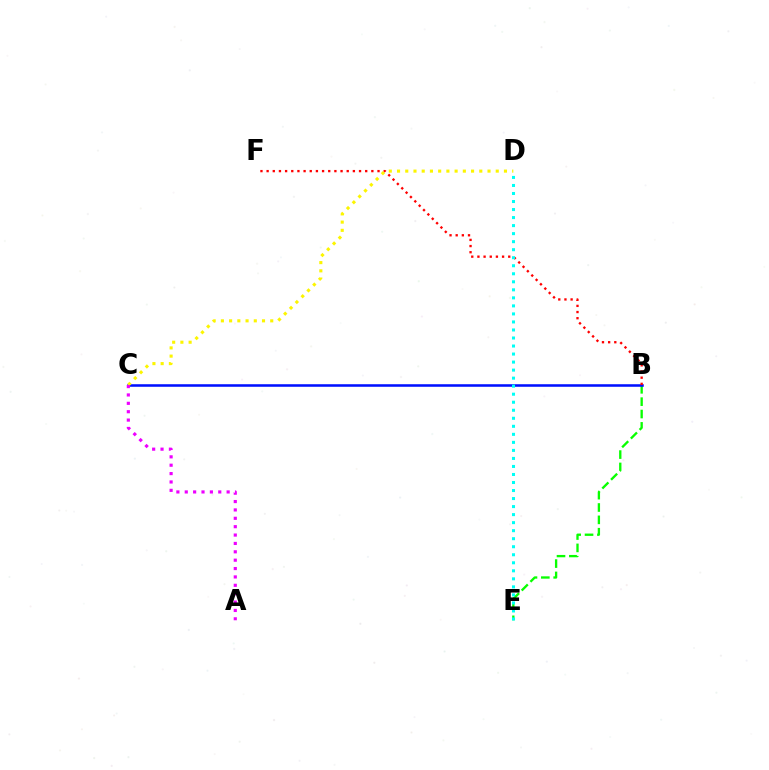{('B', 'E'): [{'color': '#08ff00', 'line_style': 'dashed', 'thickness': 1.68}], ('B', 'C'): [{'color': '#0010ff', 'line_style': 'solid', 'thickness': 1.83}], ('B', 'F'): [{'color': '#ff0000', 'line_style': 'dotted', 'thickness': 1.67}], ('C', 'D'): [{'color': '#fcf500', 'line_style': 'dotted', 'thickness': 2.23}], ('D', 'E'): [{'color': '#00fff6', 'line_style': 'dotted', 'thickness': 2.18}], ('A', 'C'): [{'color': '#ee00ff', 'line_style': 'dotted', 'thickness': 2.28}]}